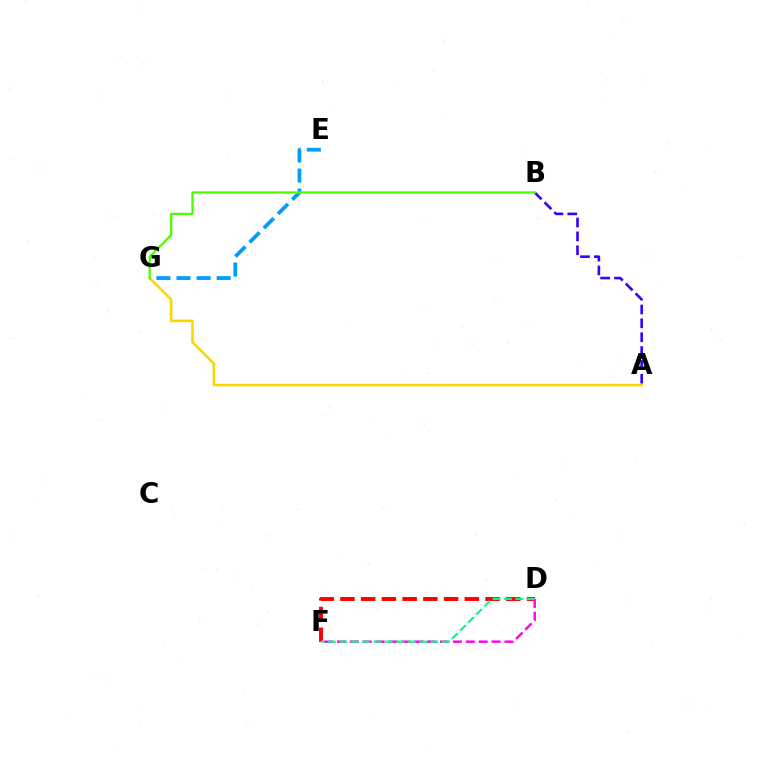{('D', 'F'): [{'color': '#ff0000', 'line_style': 'dashed', 'thickness': 2.82}, {'color': '#ff00ed', 'line_style': 'dashed', 'thickness': 1.75}, {'color': '#00ff86', 'line_style': 'dashed', 'thickness': 1.55}], ('A', 'B'): [{'color': '#3700ff', 'line_style': 'dashed', 'thickness': 1.88}], ('A', 'G'): [{'color': '#ffd500', 'line_style': 'solid', 'thickness': 1.85}], ('E', 'G'): [{'color': '#009eff', 'line_style': 'dashed', 'thickness': 2.73}], ('B', 'G'): [{'color': '#4fff00', 'line_style': 'solid', 'thickness': 1.65}]}